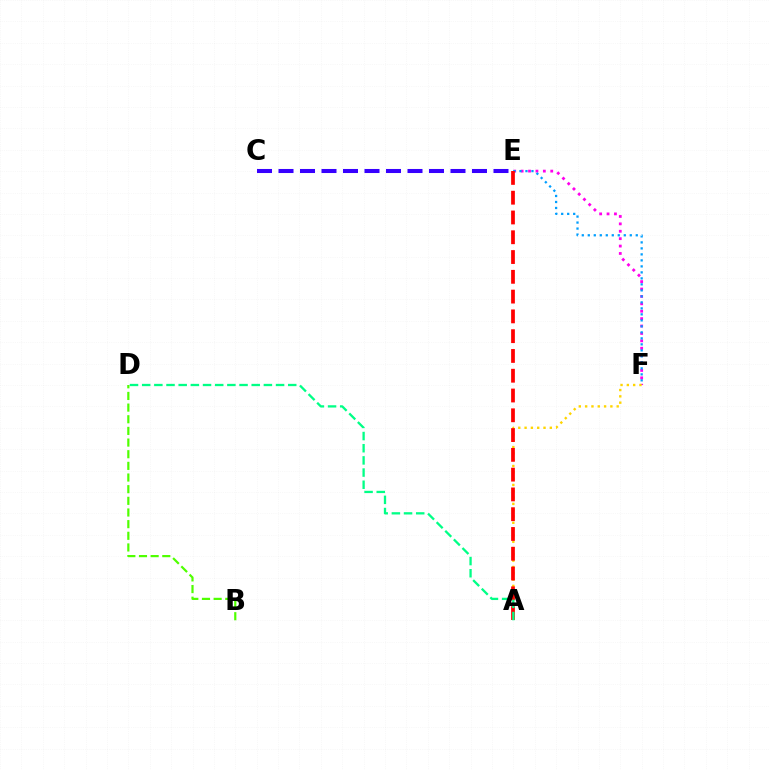{('E', 'F'): [{'color': '#ff00ed', 'line_style': 'dotted', 'thickness': 2.01}, {'color': '#009eff', 'line_style': 'dotted', 'thickness': 1.63}], ('C', 'E'): [{'color': '#3700ff', 'line_style': 'dashed', 'thickness': 2.92}], ('A', 'F'): [{'color': '#ffd500', 'line_style': 'dotted', 'thickness': 1.71}], ('A', 'E'): [{'color': '#ff0000', 'line_style': 'dashed', 'thickness': 2.69}], ('A', 'D'): [{'color': '#00ff86', 'line_style': 'dashed', 'thickness': 1.65}], ('B', 'D'): [{'color': '#4fff00', 'line_style': 'dashed', 'thickness': 1.58}]}